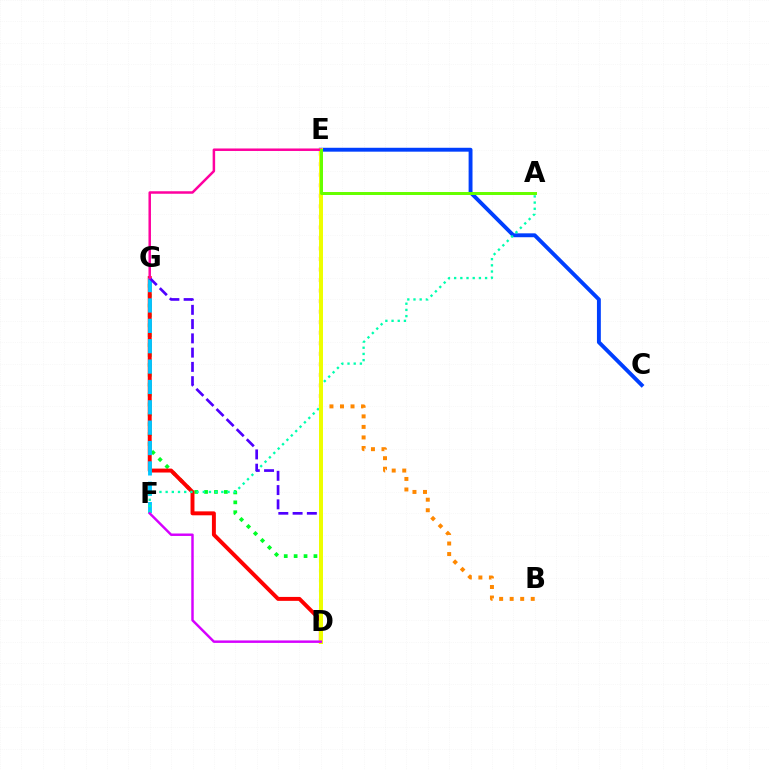{('D', 'G'): [{'color': '#00ff27', 'line_style': 'dotted', 'thickness': 2.69}, {'color': '#ff0000', 'line_style': 'solid', 'thickness': 2.83}, {'color': '#4f00ff', 'line_style': 'dashed', 'thickness': 1.94}], ('C', 'E'): [{'color': '#003fff', 'line_style': 'solid', 'thickness': 2.8}], ('F', 'G'): [{'color': '#00c7ff', 'line_style': 'dashed', 'thickness': 2.77}], ('A', 'F'): [{'color': '#00ffaf', 'line_style': 'dotted', 'thickness': 1.68}], ('B', 'E'): [{'color': '#ff8800', 'line_style': 'dotted', 'thickness': 2.86}], ('D', 'E'): [{'color': '#eeff00', 'line_style': 'solid', 'thickness': 2.87}], ('E', 'G'): [{'color': '#ff00a0', 'line_style': 'solid', 'thickness': 1.8}], ('D', 'F'): [{'color': '#d600ff', 'line_style': 'solid', 'thickness': 1.77}], ('A', 'E'): [{'color': '#66ff00', 'line_style': 'solid', 'thickness': 2.15}]}